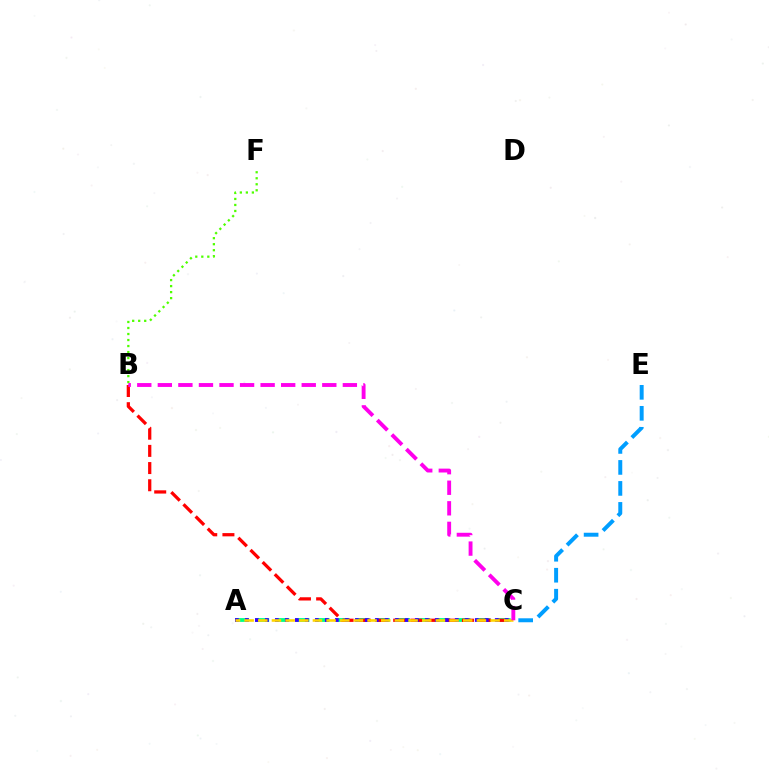{('A', 'C'): [{'color': '#00ff86', 'line_style': 'dashed', 'thickness': 2.73}, {'color': '#3700ff', 'line_style': 'dotted', 'thickness': 2.72}, {'color': '#ffd500', 'line_style': 'dashed', 'thickness': 1.86}], ('B', 'C'): [{'color': '#ff0000', 'line_style': 'dashed', 'thickness': 2.33}, {'color': '#ff00ed', 'line_style': 'dashed', 'thickness': 2.79}], ('C', 'E'): [{'color': '#009eff', 'line_style': 'dashed', 'thickness': 2.85}], ('B', 'F'): [{'color': '#4fff00', 'line_style': 'dotted', 'thickness': 1.63}]}